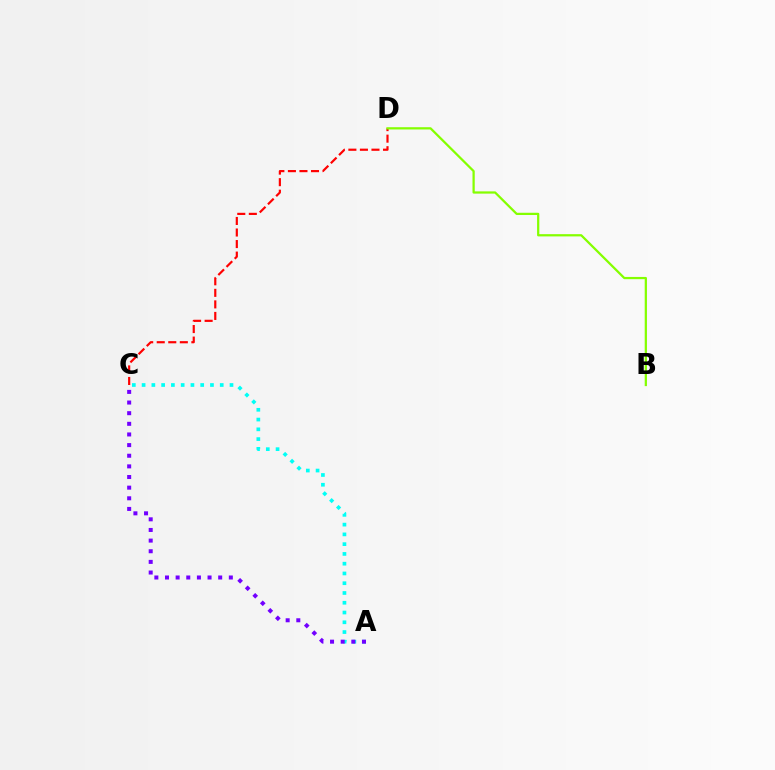{('A', 'C'): [{'color': '#00fff6', 'line_style': 'dotted', 'thickness': 2.65}, {'color': '#7200ff', 'line_style': 'dotted', 'thickness': 2.89}], ('C', 'D'): [{'color': '#ff0000', 'line_style': 'dashed', 'thickness': 1.57}], ('B', 'D'): [{'color': '#84ff00', 'line_style': 'solid', 'thickness': 1.62}]}